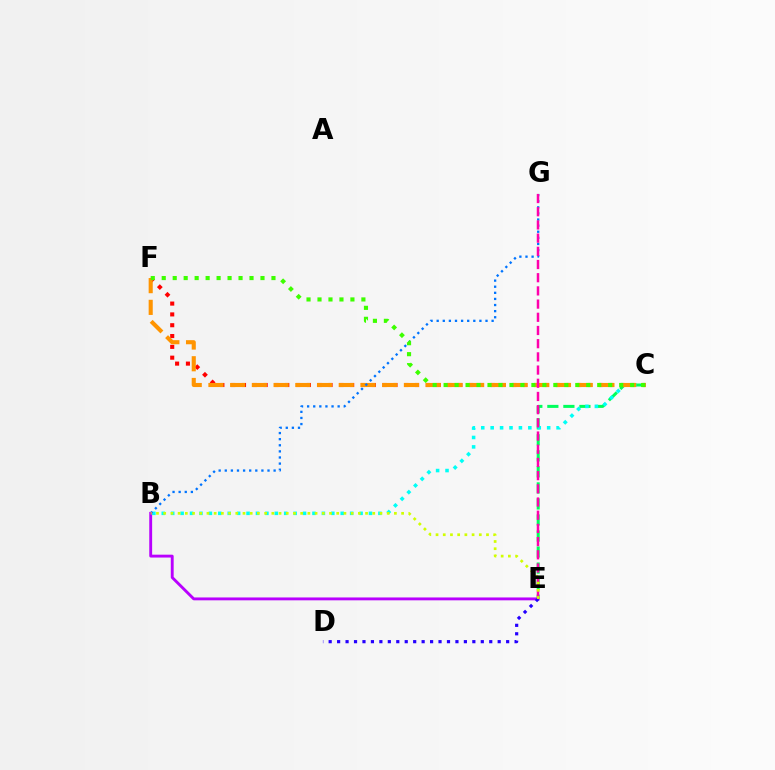{('C', 'E'): [{'color': '#00ff5c', 'line_style': 'dashed', 'thickness': 2.18}], ('C', 'F'): [{'color': '#ff0000', 'line_style': 'dotted', 'thickness': 2.94}, {'color': '#ff9400', 'line_style': 'dashed', 'thickness': 2.95}, {'color': '#3dff00', 'line_style': 'dotted', 'thickness': 2.98}], ('B', 'C'): [{'color': '#00fff6', 'line_style': 'dotted', 'thickness': 2.56}], ('B', 'G'): [{'color': '#0074ff', 'line_style': 'dotted', 'thickness': 1.66}], ('B', 'E'): [{'color': '#b900ff', 'line_style': 'solid', 'thickness': 2.07}, {'color': '#d1ff00', 'line_style': 'dotted', 'thickness': 1.96}], ('E', 'G'): [{'color': '#ff00ac', 'line_style': 'dashed', 'thickness': 1.79}], ('D', 'E'): [{'color': '#2500ff', 'line_style': 'dotted', 'thickness': 2.3}]}